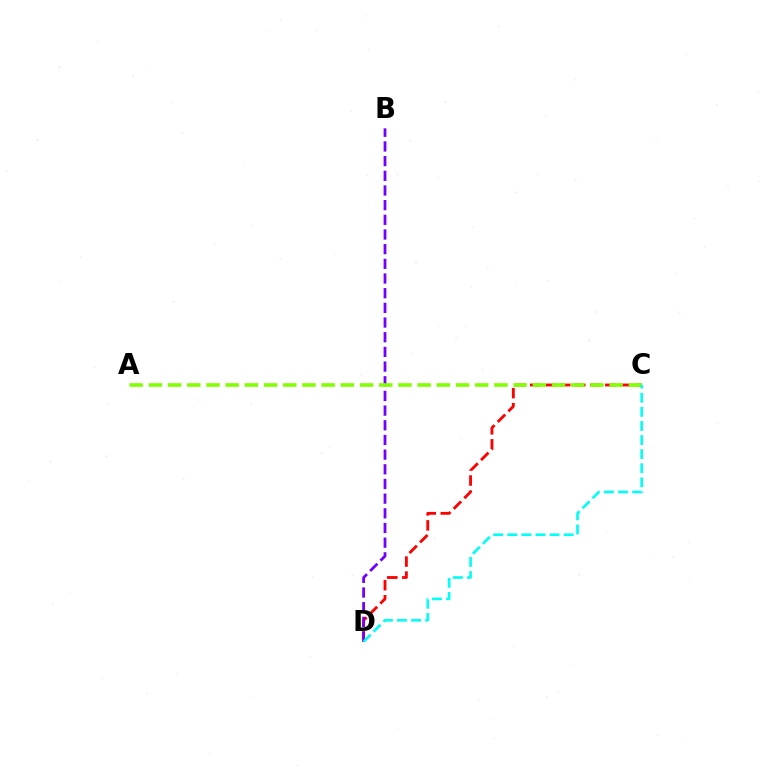{('C', 'D'): [{'color': '#ff0000', 'line_style': 'dashed', 'thickness': 2.04}, {'color': '#00fff6', 'line_style': 'dashed', 'thickness': 1.92}], ('B', 'D'): [{'color': '#7200ff', 'line_style': 'dashed', 'thickness': 1.99}], ('A', 'C'): [{'color': '#84ff00', 'line_style': 'dashed', 'thickness': 2.61}]}